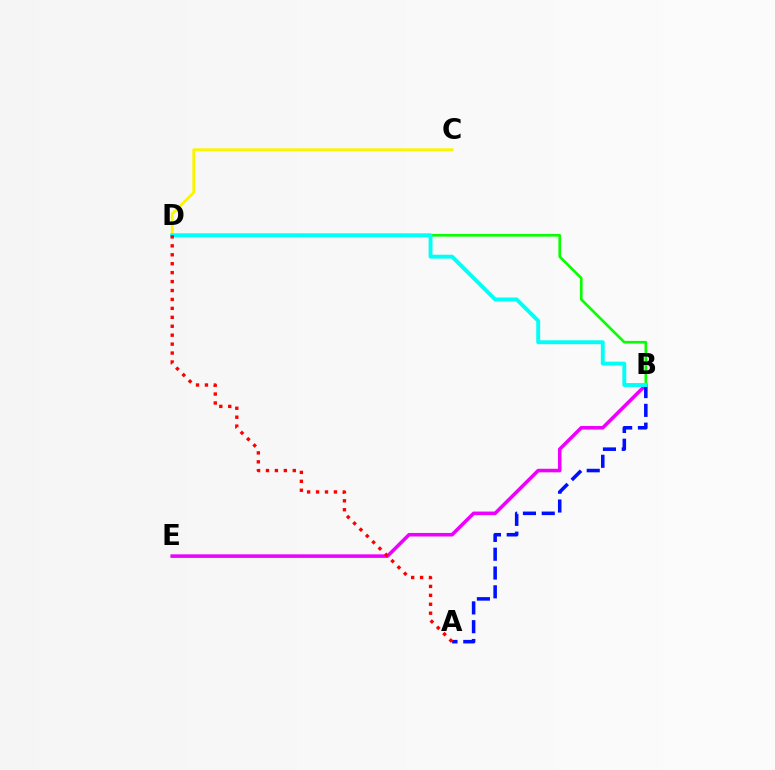{('C', 'D'): [{'color': '#fcf500', 'line_style': 'solid', 'thickness': 2.03}], ('B', 'E'): [{'color': '#ee00ff', 'line_style': 'solid', 'thickness': 2.56}], ('A', 'B'): [{'color': '#0010ff', 'line_style': 'dashed', 'thickness': 2.55}], ('B', 'D'): [{'color': '#08ff00', 'line_style': 'solid', 'thickness': 1.92}, {'color': '#00fff6', 'line_style': 'solid', 'thickness': 2.81}], ('A', 'D'): [{'color': '#ff0000', 'line_style': 'dotted', 'thickness': 2.43}]}